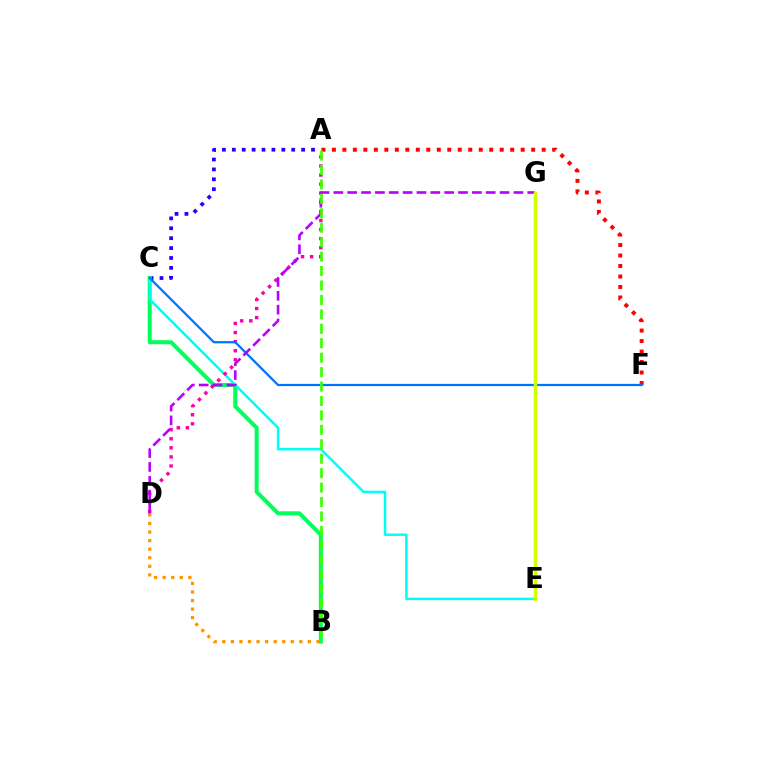{('A', 'C'): [{'color': '#2500ff', 'line_style': 'dotted', 'thickness': 2.69}], ('B', 'C'): [{'color': '#00ff5c', 'line_style': 'solid', 'thickness': 2.89}], ('A', 'F'): [{'color': '#ff0000', 'line_style': 'dotted', 'thickness': 2.85}], ('C', 'E'): [{'color': '#00fff6', 'line_style': 'solid', 'thickness': 1.8}], ('B', 'D'): [{'color': '#ff9400', 'line_style': 'dotted', 'thickness': 2.33}], ('A', 'D'): [{'color': '#ff00ac', 'line_style': 'dotted', 'thickness': 2.47}], ('C', 'F'): [{'color': '#0074ff', 'line_style': 'solid', 'thickness': 1.62}], ('D', 'G'): [{'color': '#b900ff', 'line_style': 'dashed', 'thickness': 1.88}], ('E', 'G'): [{'color': '#d1ff00', 'line_style': 'solid', 'thickness': 2.5}], ('A', 'B'): [{'color': '#3dff00', 'line_style': 'dashed', 'thickness': 1.96}]}